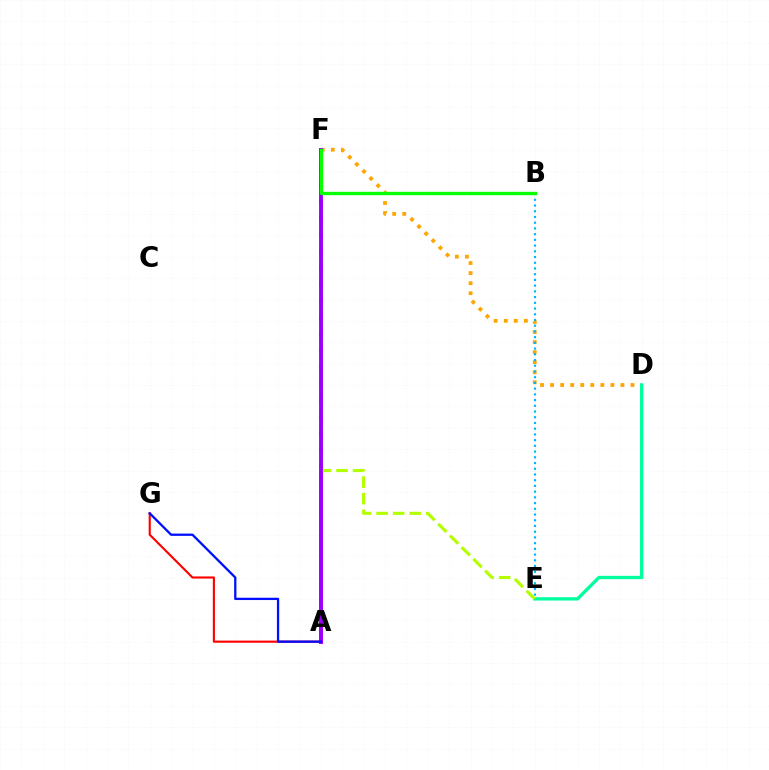{('D', 'F'): [{'color': '#ffa500', 'line_style': 'dotted', 'thickness': 2.73}], ('A', 'F'): [{'color': '#ff00bd', 'line_style': 'solid', 'thickness': 2.88}, {'color': '#9b00ff', 'line_style': 'solid', 'thickness': 2.73}], ('D', 'E'): [{'color': '#00ff9d', 'line_style': 'solid', 'thickness': 2.39}], ('A', 'G'): [{'color': '#ff0000', 'line_style': 'solid', 'thickness': 1.53}, {'color': '#0010ff', 'line_style': 'solid', 'thickness': 1.65}], ('E', 'F'): [{'color': '#b3ff00', 'line_style': 'dashed', 'thickness': 2.25}], ('B', 'E'): [{'color': '#00b5ff', 'line_style': 'dotted', 'thickness': 1.55}], ('B', 'F'): [{'color': '#08ff00', 'line_style': 'solid', 'thickness': 2.42}]}